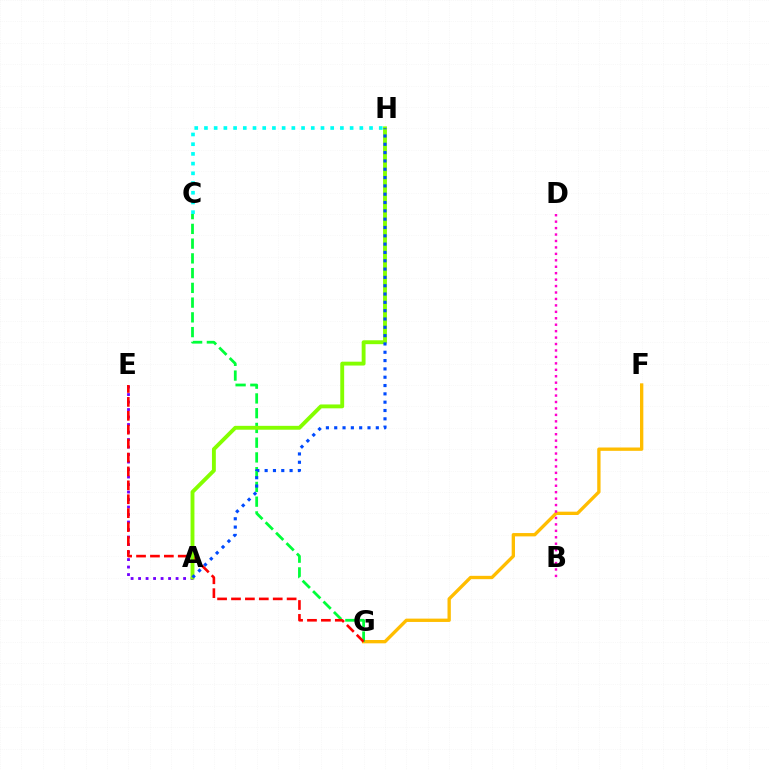{('F', 'G'): [{'color': '#ffbd00', 'line_style': 'solid', 'thickness': 2.4}], ('A', 'E'): [{'color': '#7200ff', 'line_style': 'dotted', 'thickness': 2.04}], ('C', 'G'): [{'color': '#00ff39', 'line_style': 'dashed', 'thickness': 2.0}], ('E', 'G'): [{'color': '#ff0000', 'line_style': 'dashed', 'thickness': 1.89}], ('A', 'H'): [{'color': '#84ff00', 'line_style': 'solid', 'thickness': 2.79}, {'color': '#004bff', 'line_style': 'dotted', 'thickness': 2.26}], ('B', 'D'): [{'color': '#ff00cf', 'line_style': 'dotted', 'thickness': 1.75}], ('C', 'H'): [{'color': '#00fff6', 'line_style': 'dotted', 'thickness': 2.64}]}